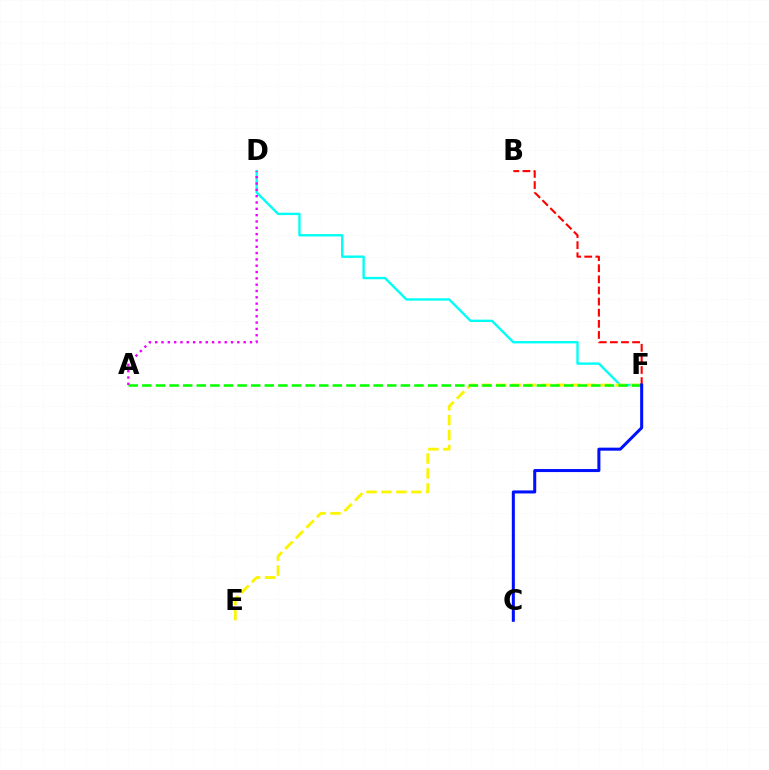{('D', 'F'): [{'color': '#00fff6', 'line_style': 'solid', 'thickness': 1.71}], ('E', 'F'): [{'color': '#fcf500', 'line_style': 'dashed', 'thickness': 2.03}], ('A', 'F'): [{'color': '#08ff00', 'line_style': 'dashed', 'thickness': 1.85}], ('A', 'D'): [{'color': '#ee00ff', 'line_style': 'dotted', 'thickness': 1.72}], ('B', 'F'): [{'color': '#ff0000', 'line_style': 'dashed', 'thickness': 1.51}], ('C', 'F'): [{'color': '#0010ff', 'line_style': 'solid', 'thickness': 2.18}]}